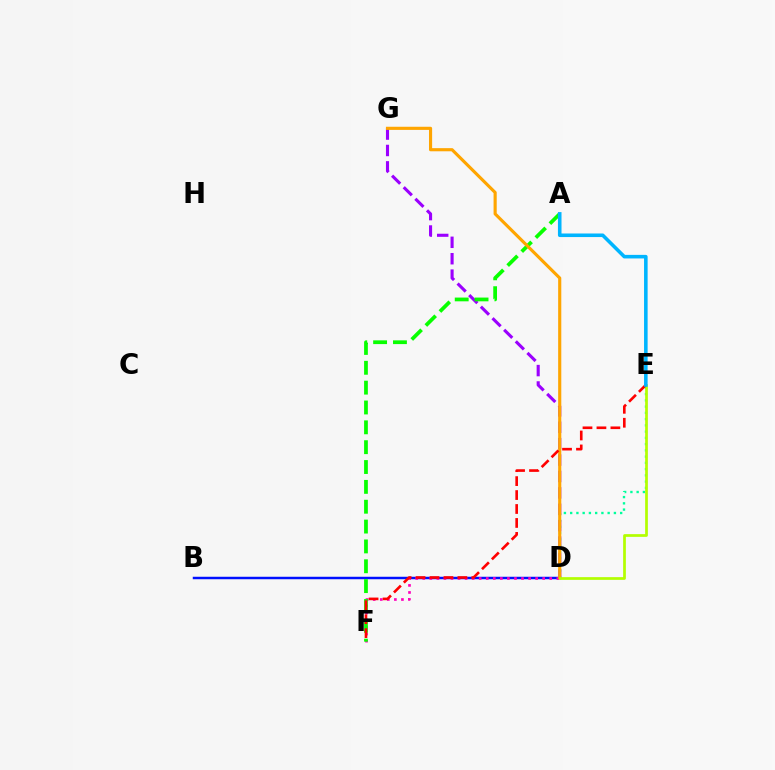{('B', 'D'): [{'color': '#0010ff', 'line_style': 'solid', 'thickness': 1.78}], ('D', 'F'): [{'color': '#ff00bd', 'line_style': 'dotted', 'thickness': 1.92}], ('D', 'G'): [{'color': '#9b00ff', 'line_style': 'dashed', 'thickness': 2.23}, {'color': '#ffa500', 'line_style': 'solid', 'thickness': 2.26}], ('A', 'F'): [{'color': '#08ff00', 'line_style': 'dashed', 'thickness': 2.7}], ('D', 'E'): [{'color': '#00ff9d', 'line_style': 'dotted', 'thickness': 1.7}, {'color': '#b3ff00', 'line_style': 'solid', 'thickness': 1.95}], ('E', 'F'): [{'color': '#ff0000', 'line_style': 'dashed', 'thickness': 1.89}], ('A', 'E'): [{'color': '#00b5ff', 'line_style': 'solid', 'thickness': 2.57}]}